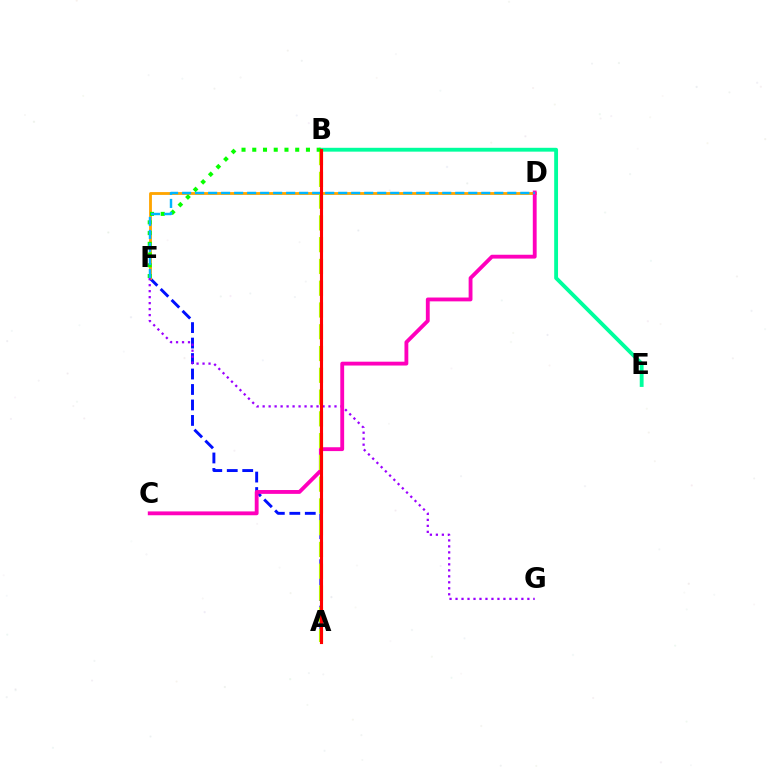{('A', 'F'): [{'color': '#0010ff', 'line_style': 'dashed', 'thickness': 2.1}], ('D', 'F'): [{'color': '#ffa500', 'line_style': 'solid', 'thickness': 2.03}, {'color': '#00b5ff', 'line_style': 'dashed', 'thickness': 1.77}], ('F', 'G'): [{'color': '#9b00ff', 'line_style': 'dotted', 'thickness': 1.63}], ('C', 'D'): [{'color': '#ff00bd', 'line_style': 'solid', 'thickness': 2.77}], ('B', 'E'): [{'color': '#00ff9d', 'line_style': 'solid', 'thickness': 2.77}], ('A', 'B'): [{'color': '#b3ff00', 'line_style': 'dashed', 'thickness': 2.96}, {'color': '#ff0000', 'line_style': 'solid', 'thickness': 2.24}], ('B', 'F'): [{'color': '#08ff00', 'line_style': 'dotted', 'thickness': 2.92}]}